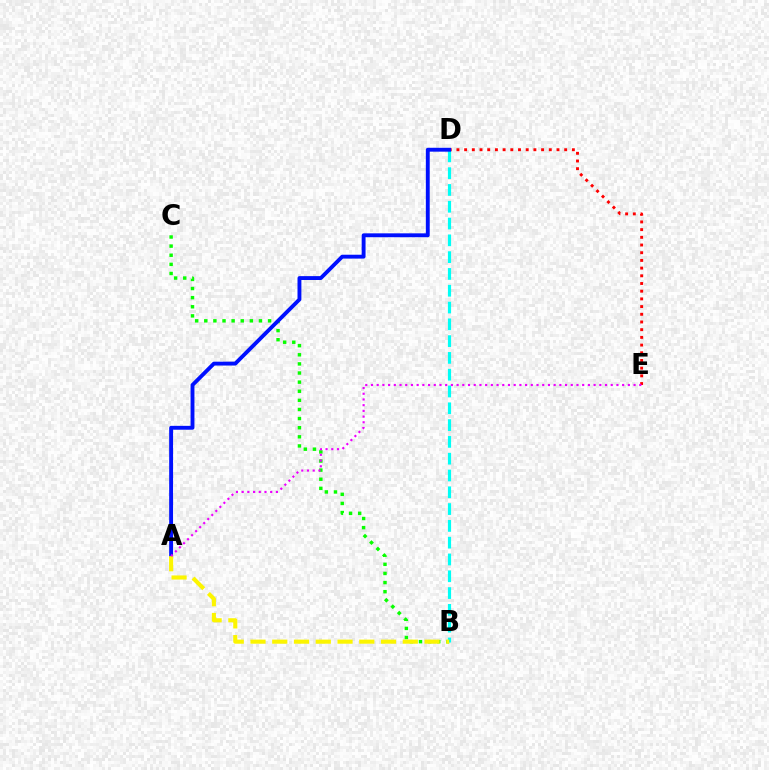{('D', 'E'): [{'color': '#ff0000', 'line_style': 'dotted', 'thickness': 2.09}], ('B', 'D'): [{'color': '#00fff6', 'line_style': 'dashed', 'thickness': 2.28}], ('B', 'C'): [{'color': '#08ff00', 'line_style': 'dotted', 'thickness': 2.48}], ('A', 'D'): [{'color': '#0010ff', 'line_style': 'solid', 'thickness': 2.79}], ('A', 'B'): [{'color': '#fcf500', 'line_style': 'dashed', 'thickness': 2.96}], ('A', 'E'): [{'color': '#ee00ff', 'line_style': 'dotted', 'thickness': 1.55}]}